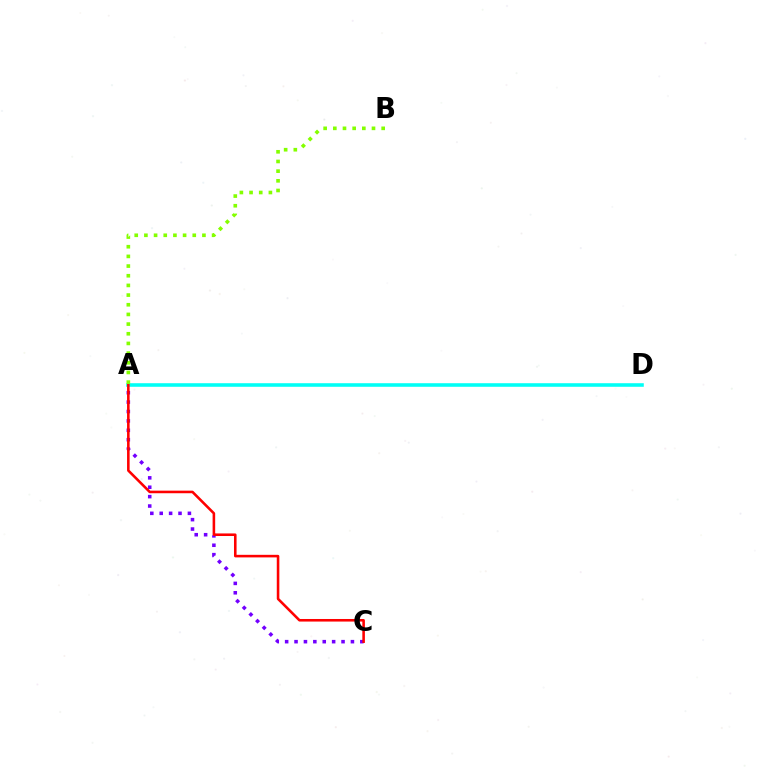{('A', 'C'): [{'color': '#7200ff', 'line_style': 'dotted', 'thickness': 2.55}, {'color': '#ff0000', 'line_style': 'solid', 'thickness': 1.86}], ('A', 'D'): [{'color': '#00fff6', 'line_style': 'solid', 'thickness': 2.57}], ('A', 'B'): [{'color': '#84ff00', 'line_style': 'dotted', 'thickness': 2.63}]}